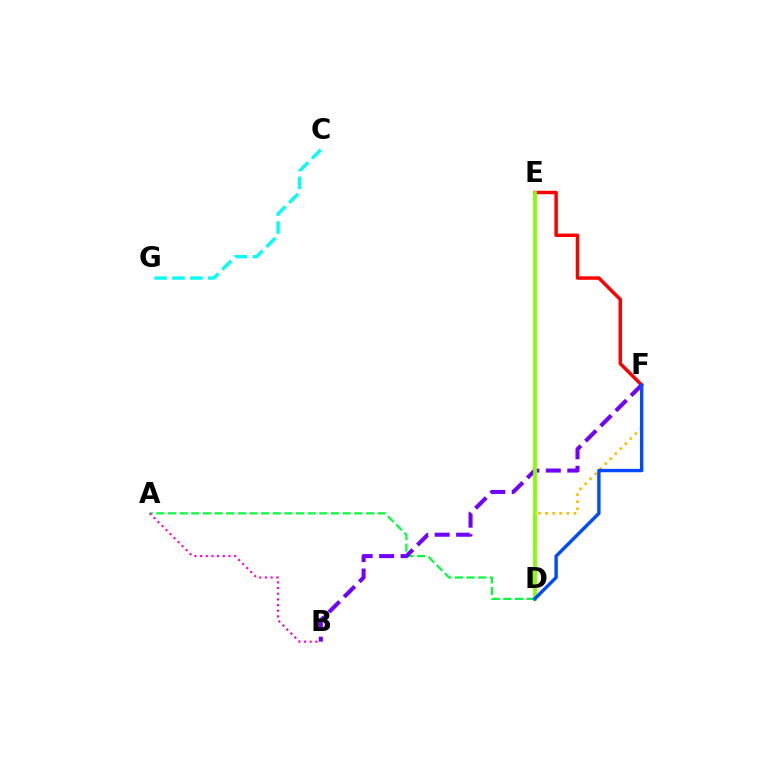{('C', 'G'): [{'color': '#00fff6', 'line_style': 'dashed', 'thickness': 2.43}], ('E', 'F'): [{'color': '#ff0000', 'line_style': 'solid', 'thickness': 2.5}], ('A', 'D'): [{'color': '#00ff39', 'line_style': 'dashed', 'thickness': 1.58}], ('D', 'F'): [{'color': '#ffbd00', 'line_style': 'dotted', 'thickness': 1.93}, {'color': '#004bff', 'line_style': 'solid', 'thickness': 2.43}], ('B', 'F'): [{'color': '#7200ff', 'line_style': 'dashed', 'thickness': 2.92}], ('A', 'B'): [{'color': '#ff00cf', 'line_style': 'dotted', 'thickness': 1.54}], ('D', 'E'): [{'color': '#84ff00', 'line_style': 'solid', 'thickness': 2.73}]}